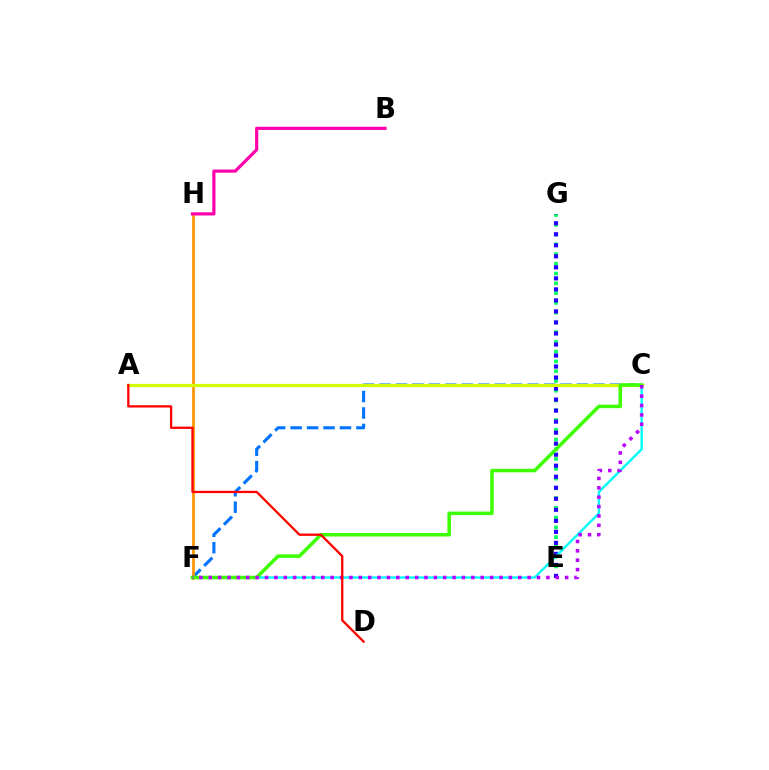{('C', 'F'): [{'color': '#0074ff', 'line_style': 'dashed', 'thickness': 2.24}, {'color': '#00fff6', 'line_style': 'solid', 'thickness': 1.72}, {'color': '#3dff00', 'line_style': 'solid', 'thickness': 2.53}, {'color': '#b900ff', 'line_style': 'dotted', 'thickness': 2.55}], ('E', 'G'): [{'color': '#00ff5c', 'line_style': 'dotted', 'thickness': 2.65}, {'color': '#2500ff', 'line_style': 'dotted', 'thickness': 2.99}], ('F', 'H'): [{'color': '#ff9400', 'line_style': 'solid', 'thickness': 1.95}], ('B', 'H'): [{'color': '#ff00ac', 'line_style': 'solid', 'thickness': 2.28}], ('A', 'C'): [{'color': '#d1ff00', 'line_style': 'solid', 'thickness': 2.32}], ('A', 'D'): [{'color': '#ff0000', 'line_style': 'solid', 'thickness': 1.65}]}